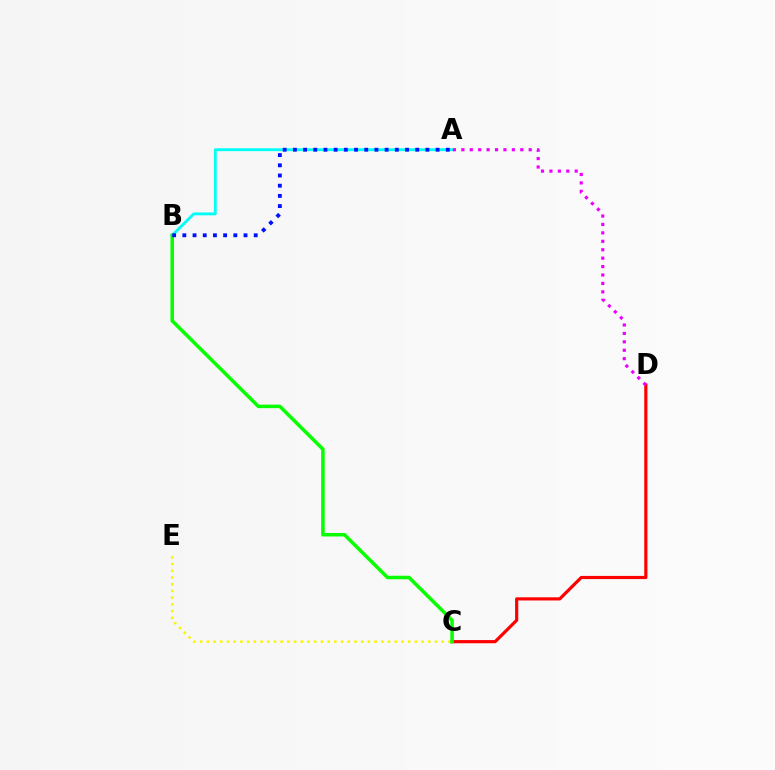{('C', 'D'): [{'color': '#ff0000', 'line_style': 'solid', 'thickness': 2.29}], ('A', 'B'): [{'color': '#00fff6', 'line_style': 'solid', 'thickness': 2.07}, {'color': '#0010ff', 'line_style': 'dotted', 'thickness': 2.77}], ('C', 'E'): [{'color': '#fcf500', 'line_style': 'dotted', 'thickness': 1.82}], ('B', 'C'): [{'color': '#08ff00', 'line_style': 'solid', 'thickness': 2.53}], ('A', 'D'): [{'color': '#ee00ff', 'line_style': 'dotted', 'thickness': 2.29}]}